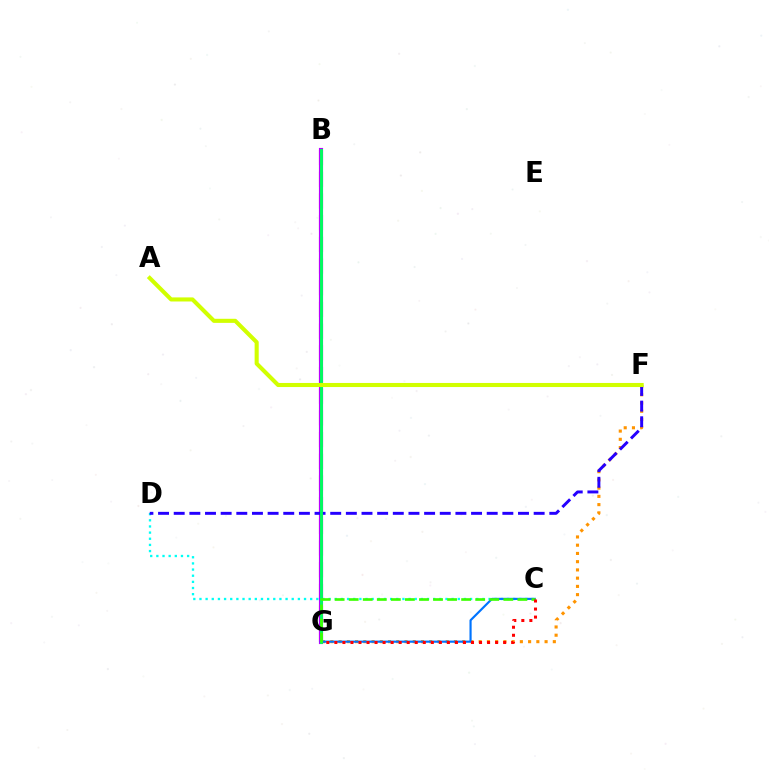{('C', 'D'): [{'color': '#00fff6', 'line_style': 'dotted', 'thickness': 1.67}], ('B', 'G'): [{'color': '#ff00ac', 'line_style': 'dashed', 'thickness': 2.95}, {'color': '#b900ff', 'line_style': 'solid', 'thickness': 2.98}, {'color': '#00ff5c', 'line_style': 'solid', 'thickness': 2.08}], ('F', 'G'): [{'color': '#ff9400', 'line_style': 'dotted', 'thickness': 2.24}], ('D', 'F'): [{'color': '#2500ff', 'line_style': 'dashed', 'thickness': 2.13}], ('C', 'G'): [{'color': '#0074ff', 'line_style': 'solid', 'thickness': 1.56}, {'color': '#3dff00', 'line_style': 'dashed', 'thickness': 1.91}, {'color': '#ff0000', 'line_style': 'dotted', 'thickness': 2.18}], ('A', 'F'): [{'color': '#d1ff00', 'line_style': 'solid', 'thickness': 2.94}]}